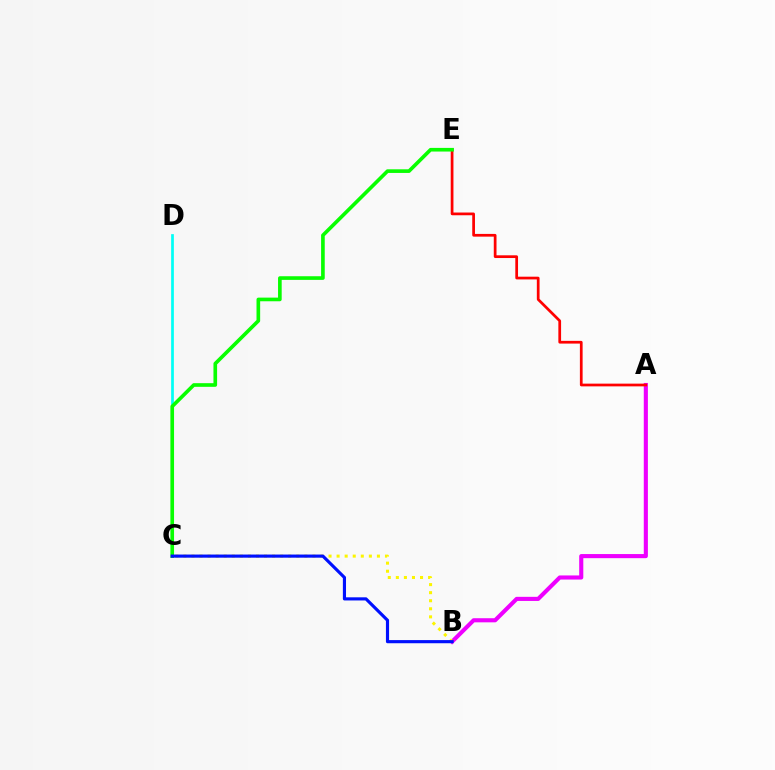{('A', 'B'): [{'color': '#ee00ff', 'line_style': 'solid', 'thickness': 2.96}], ('A', 'E'): [{'color': '#ff0000', 'line_style': 'solid', 'thickness': 1.96}], ('C', 'D'): [{'color': '#00fff6', 'line_style': 'solid', 'thickness': 1.95}], ('C', 'E'): [{'color': '#08ff00', 'line_style': 'solid', 'thickness': 2.63}], ('B', 'C'): [{'color': '#fcf500', 'line_style': 'dotted', 'thickness': 2.19}, {'color': '#0010ff', 'line_style': 'solid', 'thickness': 2.26}]}